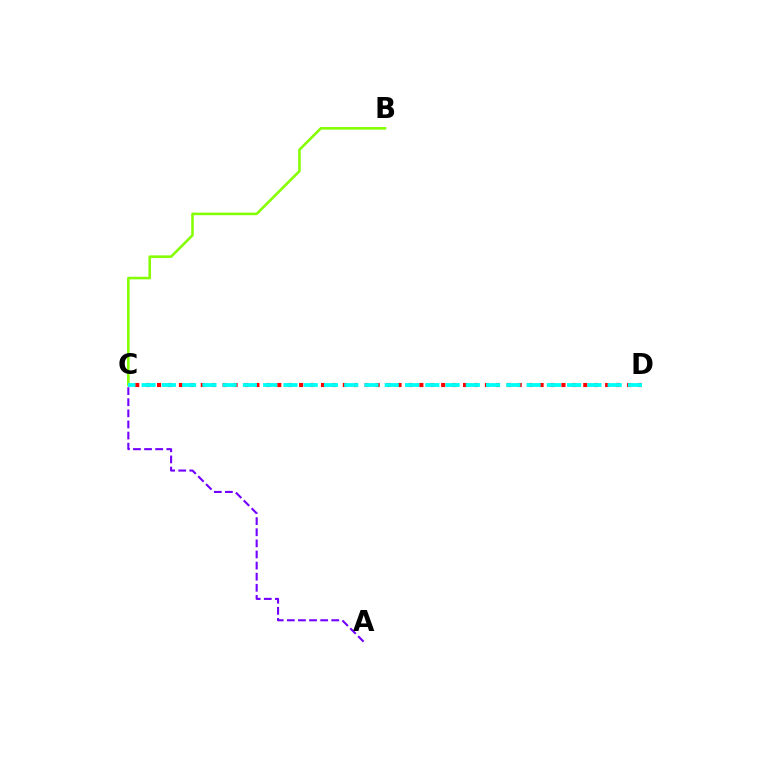{('C', 'D'): [{'color': '#ff0000', 'line_style': 'dotted', 'thickness': 2.97}, {'color': '#00fff6', 'line_style': 'dashed', 'thickness': 2.75}], ('A', 'C'): [{'color': '#7200ff', 'line_style': 'dashed', 'thickness': 1.51}], ('B', 'C'): [{'color': '#84ff00', 'line_style': 'solid', 'thickness': 1.85}]}